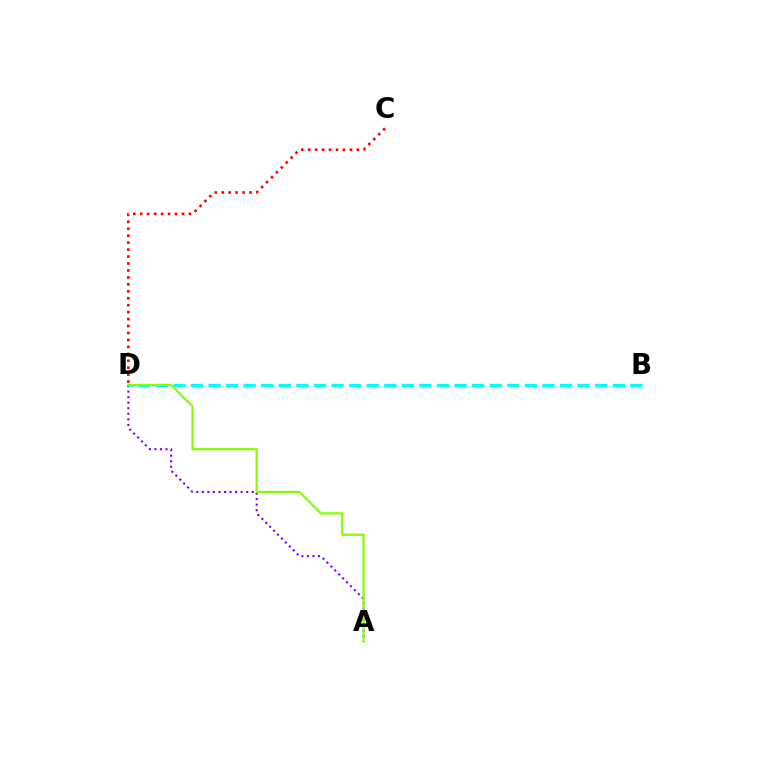{('A', 'D'): [{'color': '#7200ff', 'line_style': 'dotted', 'thickness': 1.51}, {'color': '#84ff00', 'line_style': 'solid', 'thickness': 1.59}], ('B', 'D'): [{'color': '#00fff6', 'line_style': 'dashed', 'thickness': 2.39}], ('C', 'D'): [{'color': '#ff0000', 'line_style': 'dotted', 'thickness': 1.89}]}